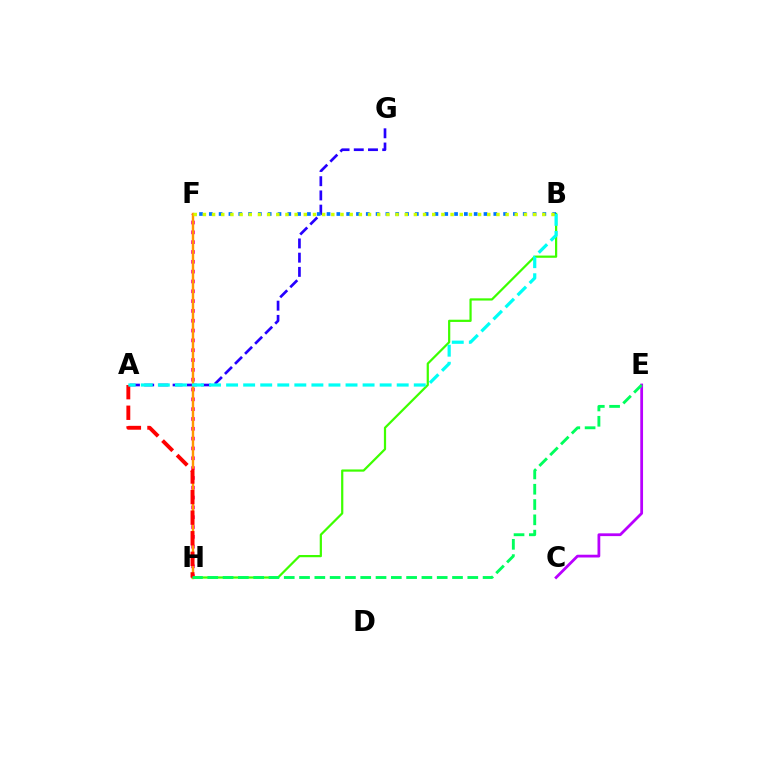{('A', 'G'): [{'color': '#2500ff', 'line_style': 'dashed', 'thickness': 1.93}], ('B', 'H'): [{'color': '#3dff00', 'line_style': 'solid', 'thickness': 1.6}], ('F', 'H'): [{'color': '#ff00ac', 'line_style': 'dotted', 'thickness': 2.67}, {'color': '#ff9400', 'line_style': 'solid', 'thickness': 1.74}], ('C', 'E'): [{'color': '#b900ff', 'line_style': 'solid', 'thickness': 1.99}], ('B', 'F'): [{'color': '#0074ff', 'line_style': 'dotted', 'thickness': 2.67}, {'color': '#d1ff00', 'line_style': 'dotted', 'thickness': 2.49}], ('A', 'H'): [{'color': '#ff0000', 'line_style': 'dashed', 'thickness': 2.8}], ('A', 'B'): [{'color': '#00fff6', 'line_style': 'dashed', 'thickness': 2.32}], ('E', 'H'): [{'color': '#00ff5c', 'line_style': 'dashed', 'thickness': 2.08}]}